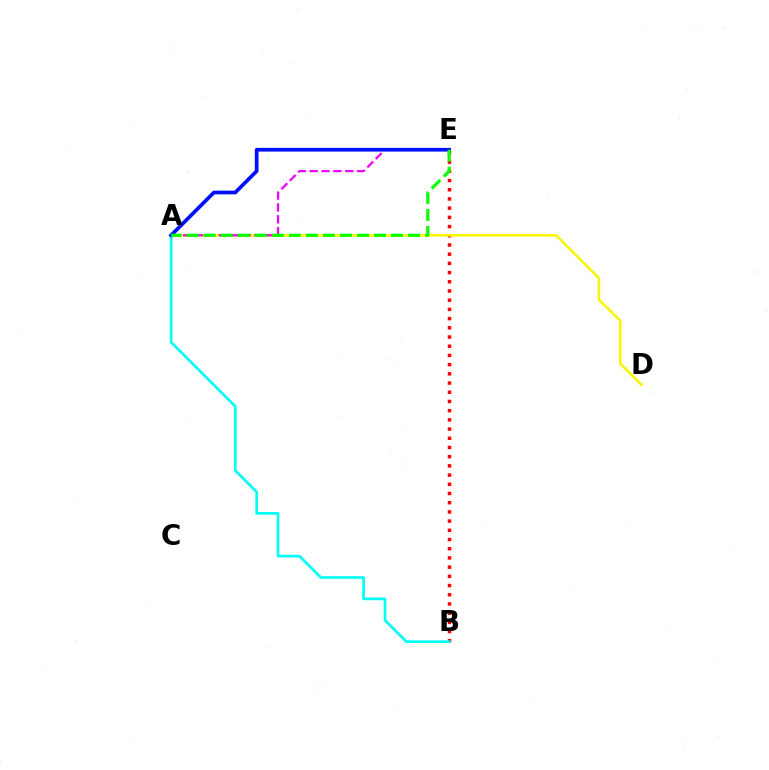{('B', 'E'): [{'color': '#ff0000', 'line_style': 'dotted', 'thickness': 2.5}], ('A', 'D'): [{'color': '#fcf500', 'line_style': 'solid', 'thickness': 1.82}], ('A', 'E'): [{'color': '#ee00ff', 'line_style': 'dashed', 'thickness': 1.61}, {'color': '#0010ff', 'line_style': 'solid', 'thickness': 2.67}, {'color': '#08ff00', 'line_style': 'dashed', 'thickness': 2.31}], ('A', 'B'): [{'color': '#00fff6', 'line_style': 'solid', 'thickness': 1.93}]}